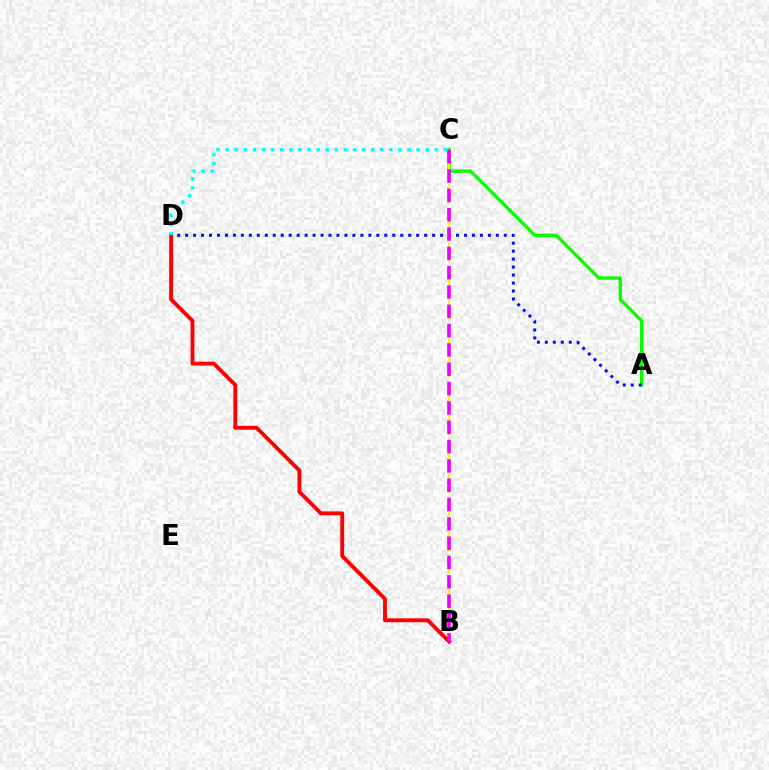{('B', 'D'): [{'color': '#ff0000', 'line_style': 'solid', 'thickness': 2.77}], ('A', 'C'): [{'color': '#08ff00', 'line_style': 'solid', 'thickness': 2.42}], ('A', 'D'): [{'color': '#0010ff', 'line_style': 'dotted', 'thickness': 2.16}], ('B', 'C'): [{'color': '#fcf500', 'line_style': 'dashed', 'thickness': 1.57}, {'color': '#ee00ff', 'line_style': 'dashed', 'thickness': 2.63}], ('C', 'D'): [{'color': '#00fff6', 'line_style': 'dotted', 'thickness': 2.47}]}